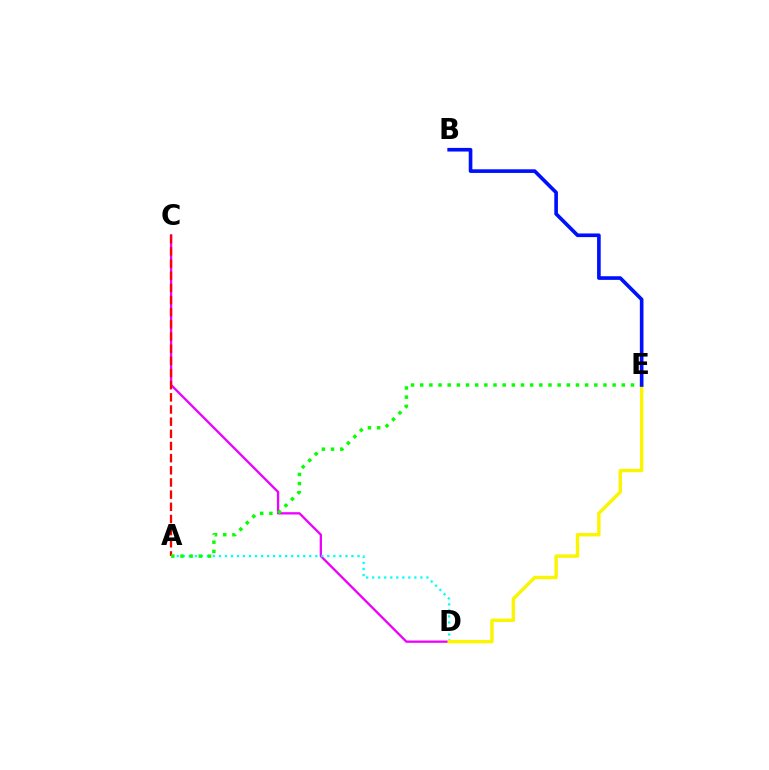{('C', 'D'): [{'color': '#ee00ff', 'line_style': 'solid', 'thickness': 1.66}], ('A', 'C'): [{'color': '#ff0000', 'line_style': 'dashed', 'thickness': 1.65}], ('A', 'D'): [{'color': '#00fff6', 'line_style': 'dotted', 'thickness': 1.64}], ('A', 'E'): [{'color': '#08ff00', 'line_style': 'dotted', 'thickness': 2.49}], ('D', 'E'): [{'color': '#fcf500', 'line_style': 'solid', 'thickness': 2.45}], ('B', 'E'): [{'color': '#0010ff', 'line_style': 'solid', 'thickness': 2.62}]}